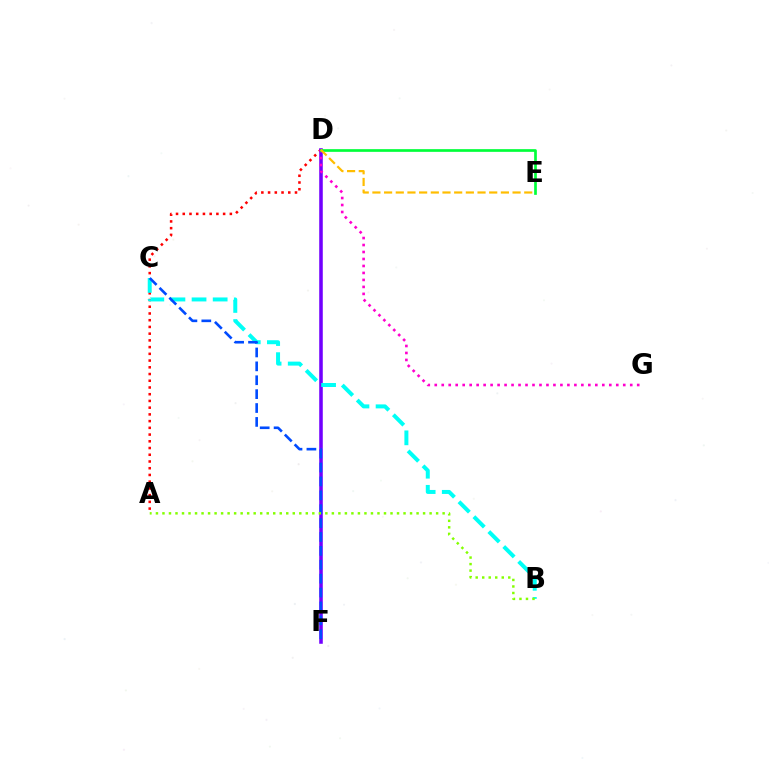{('A', 'D'): [{'color': '#ff0000', 'line_style': 'dotted', 'thickness': 1.83}], ('D', 'F'): [{'color': '#7200ff', 'line_style': 'solid', 'thickness': 2.56}], ('D', 'G'): [{'color': '#ff00cf', 'line_style': 'dotted', 'thickness': 1.9}], ('B', 'C'): [{'color': '#00fff6', 'line_style': 'dashed', 'thickness': 2.87}], ('C', 'F'): [{'color': '#004bff', 'line_style': 'dashed', 'thickness': 1.89}], ('A', 'B'): [{'color': '#84ff00', 'line_style': 'dotted', 'thickness': 1.77}], ('D', 'E'): [{'color': '#00ff39', 'line_style': 'solid', 'thickness': 1.93}, {'color': '#ffbd00', 'line_style': 'dashed', 'thickness': 1.59}]}